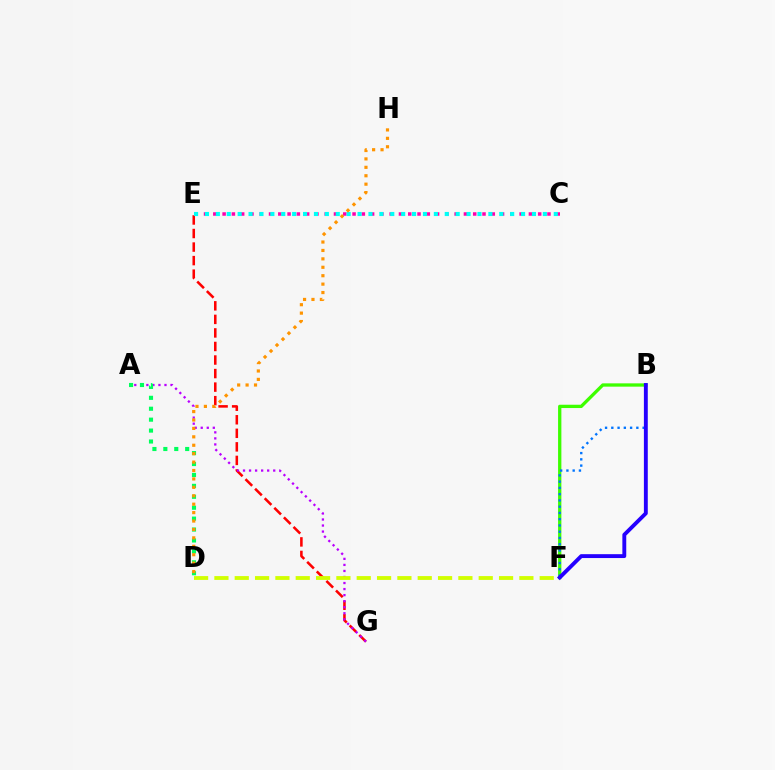{('E', 'G'): [{'color': '#ff0000', 'line_style': 'dashed', 'thickness': 1.84}], ('B', 'F'): [{'color': '#3dff00', 'line_style': 'solid', 'thickness': 2.37}, {'color': '#0074ff', 'line_style': 'dotted', 'thickness': 1.7}, {'color': '#2500ff', 'line_style': 'solid', 'thickness': 2.79}], ('C', 'E'): [{'color': '#ff00ac', 'line_style': 'dotted', 'thickness': 2.52}, {'color': '#00fff6', 'line_style': 'dotted', 'thickness': 2.96}], ('A', 'G'): [{'color': '#b900ff', 'line_style': 'dotted', 'thickness': 1.64}], ('A', 'D'): [{'color': '#00ff5c', 'line_style': 'dotted', 'thickness': 2.97}], ('D', 'H'): [{'color': '#ff9400', 'line_style': 'dotted', 'thickness': 2.29}], ('D', 'F'): [{'color': '#d1ff00', 'line_style': 'dashed', 'thickness': 2.76}]}